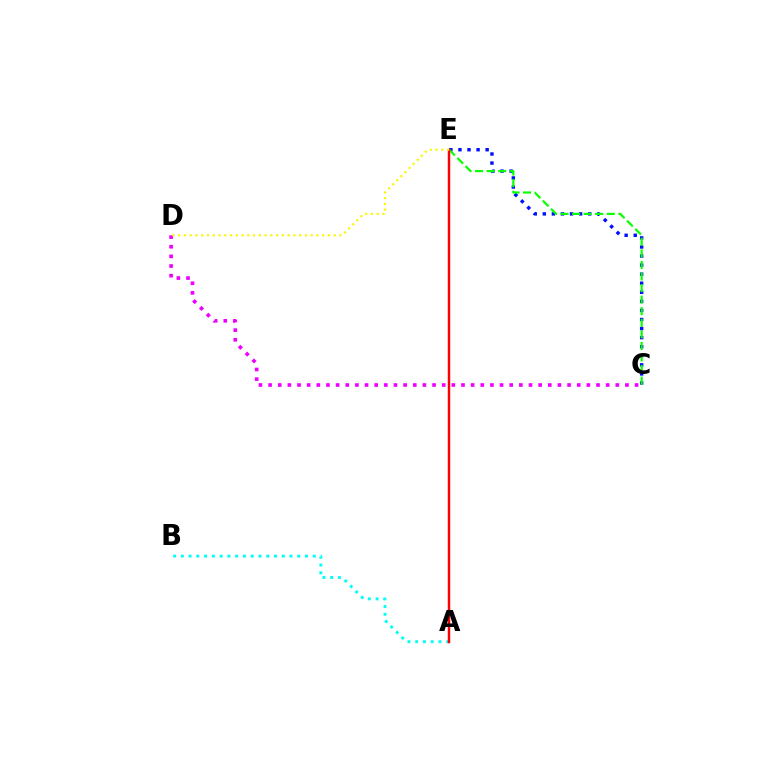{('C', 'E'): [{'color': '#0010ff', 'line_style': 'dotted', 'thickness': 2.46}, {'color': '#08ff00', 'line_style': 'dashed', 'thickness': 1.57}], ('C', 'D'): [{'color': '#ee00ff', 'line_style': 'dotted', 'thickness': 2.62}], ('A', 'B'): [{'color': '#00fff6', 'line_style': 'dotted', 'thickness': 2.11}], ('A', 'E'): [{'color': '#ff0000', 'line_style': 'solid', 'thickness': 1.77}], ('D', 'E'): [{'color': '#fcf500', 'line_style': 'dotted', 'thickness': 1.57}]}